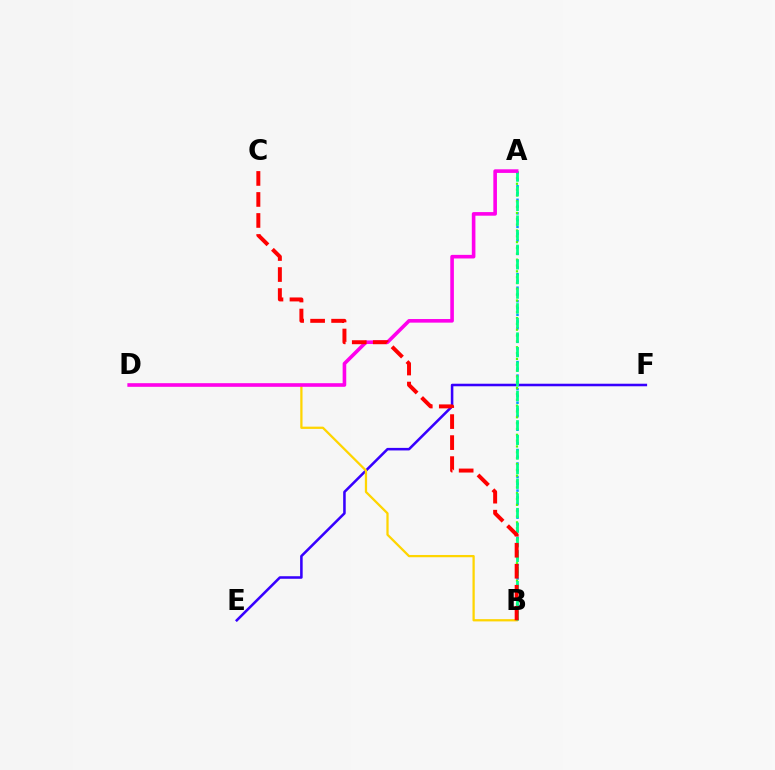{('A', 'B'): [{'color': '#009eff', 'line_style': 'dotted', 'thickness': 1.84}, {'color': '#4fff00', 'line_style': 'dotted', 'thickness': 1.59}, {'color': '#00ff86', 'line_style': 'dashed', 'thickness': 1.99}], ('E', 'F'): [{'color': '#3700ff', 'line_style': 'solid', 'thickness': 1.84}], ('B', 'D'): [{'color': '#ffd500', 'line_style': 'solid', 'thickness': 1.63}], ('A', 'D'): [{'color': '#ff00ed', 'line_style': 'solid', 'thickness': 2.6}], ('B', 'C'): [{'color': '#ff0000', 'line_style': 'dashed', 'thickness': 2.85}]}